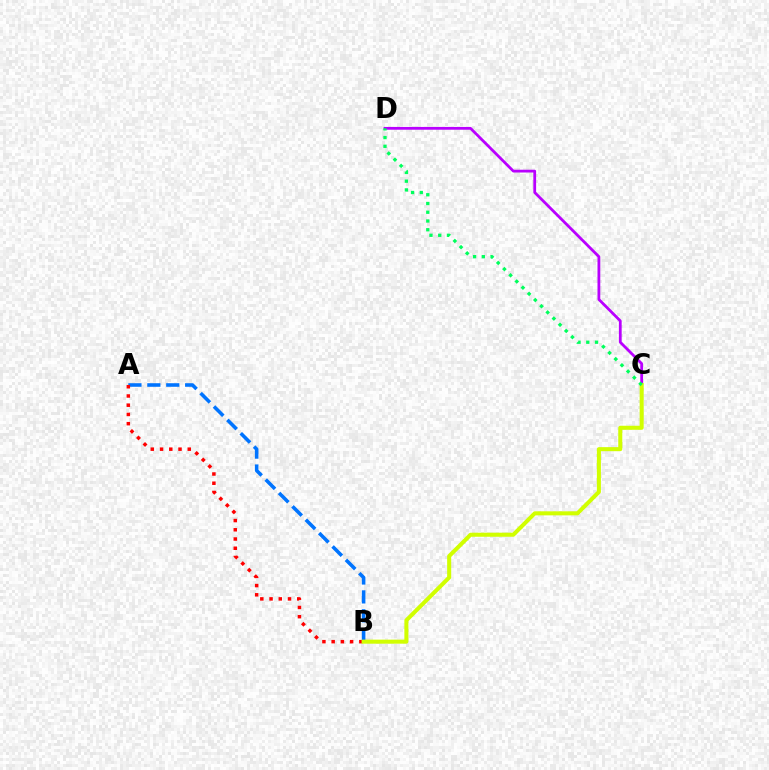{('A', 'B'): [{'color': '#0074ff', 'line_style': 'dashed', 'thickness': 2.57}, {'color': '#ff0000', 'line_style': 'dotted', 'thickness': 2.51}], ('C', 'D'): [{'color': '#b900ff', 'line_style': 'solid', 'thickness': 2.0}, {'color': '#00ff5c', 'line_style': 'dotted', 'thickness': 2.38}], ('B', 'C'): [{'color': '#d1ff00', 'line_style': 'solid', 'thickness': 2.91}]}